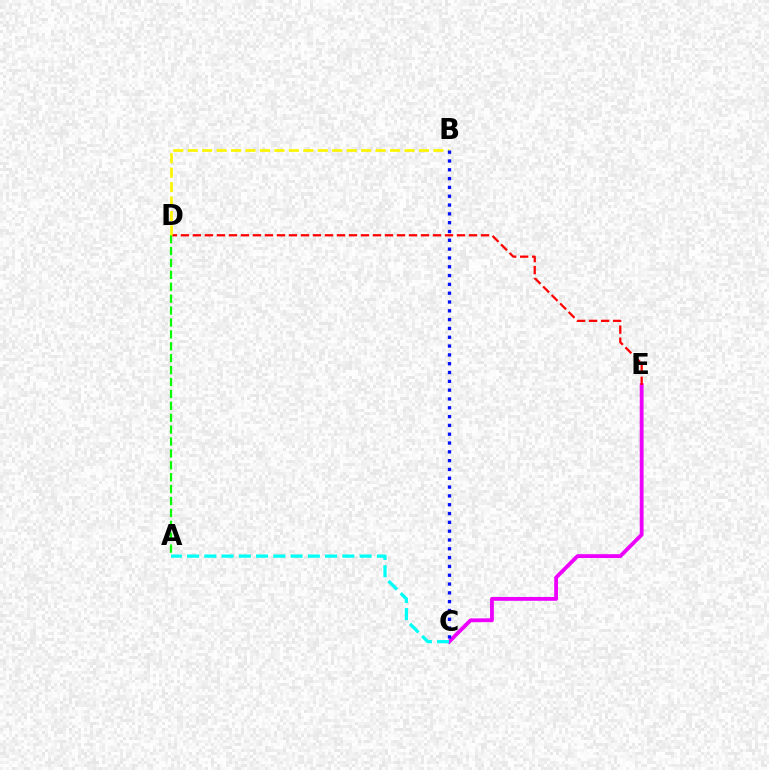{('C', 'E'): [{'color': '#ee00ff', 'line_style': 'solid', 'thickness': 2.76}], ('D', 'E'): [{'color': '#ff0000', 'line_style': 'dashed', 'thickness': 1.63}], ('A', 'C'): [{'color': '#00fff6', 'line_style': 'dashed', 'thickness': 2.34}], ('A', 'D'): [{'color': '#08ff00', 'line_style': 'dashed', 'thickness': 1.62}], ('B', 'D'): [{'color': '#fcf500', 'line_style': 'dashed', 'thickness': 1.96}], ('B', 'C'): [{'color': '#0010ff', 'line_style': 'dotted', 'thickness': 2.39}]}